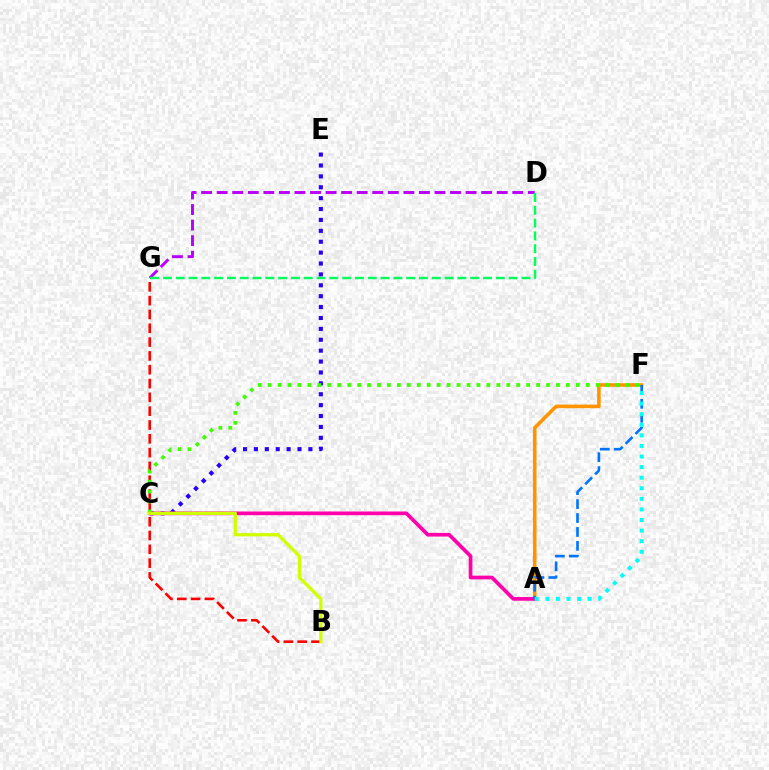{('C', 'E'): [{'color': '#2500ff', 'line_style': 'dotted', 'thickness': 2.96}], ('A', 'F'): [{'color': '#ff9400', 'line_style': 'solid', 'thickness': 2.58}, {'color': '#0074ff', 'line_style': 'dashed', 'thickness': 1.89}, {'color': '#00fff6', 'line_style': 'dotted', 'thickness': 2.88}], ('A', 'C'): [{'color': '#ff00ac', 'line_style': 'solid', 'thickness': 2.66}], ('D', 'G'): [{'color': '#b900ff', 'line_style': 'dashed', 'thickness': 2.11}, {'color': '#00ff5c', 'line_style': 'dashed', 'thickness': 1.74}], ('B', 'G'): [{'color': '#ff0000', 'line_style': 'dashed', 'thickness': 1.88}], ('C', 'F'): [{'color': '#3dff00', 'line_style': 'dotted', 'thickness': 2.7}], ('B', 'C'): [{'color': '#d1ff00', 'line_style': 'solid', 'thickness': 2.36}]}